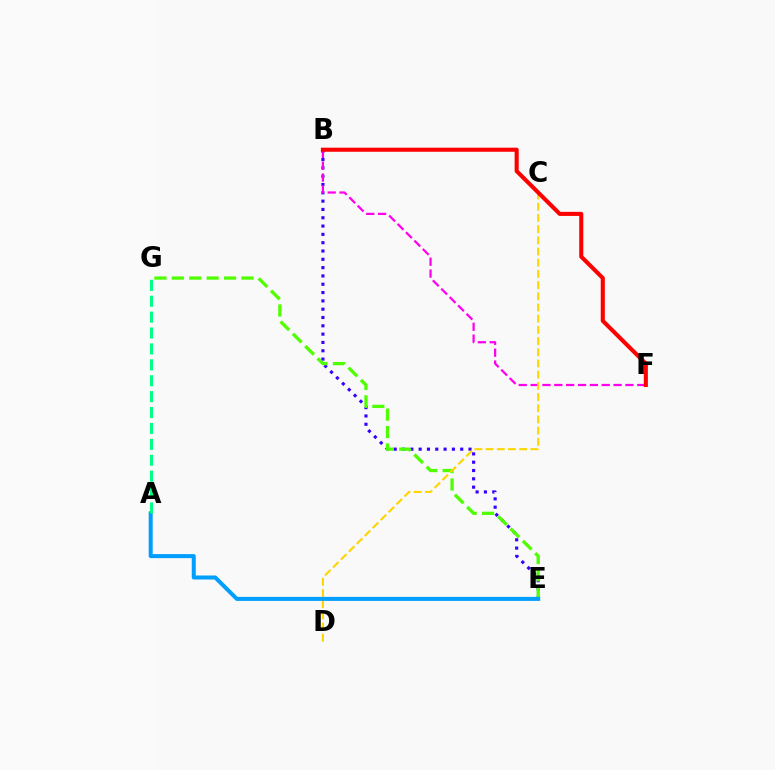{('B', 'E'): [{'color': '#3700ff', 'line_style': 'dotted', 'thickness': 2.26}], ('E', 'G'): [{'color': '#4fff00', 'line_style': 'dashed', 'thickness': 2.37}], ('B', 'F'): [{'color': '#ff00ed', 'line_style': 'dashed', 'thickness': 1.61}, {'color': '#ff0000', 'line_style': 'solid', 'thickness': 2.94}], ('C', 'D'): [{'color': '#ffd500', 'line_style': 'dashed', 'thickness': 1.52}], ('A', 'E'): [{'color': '#009eff', 'line_style': 'solid', 'thickness': 2.89}], ('A', 'G'): [{'color': '#00ff86', 'line_style': 'dashed', 'thickness': 2.16}]}